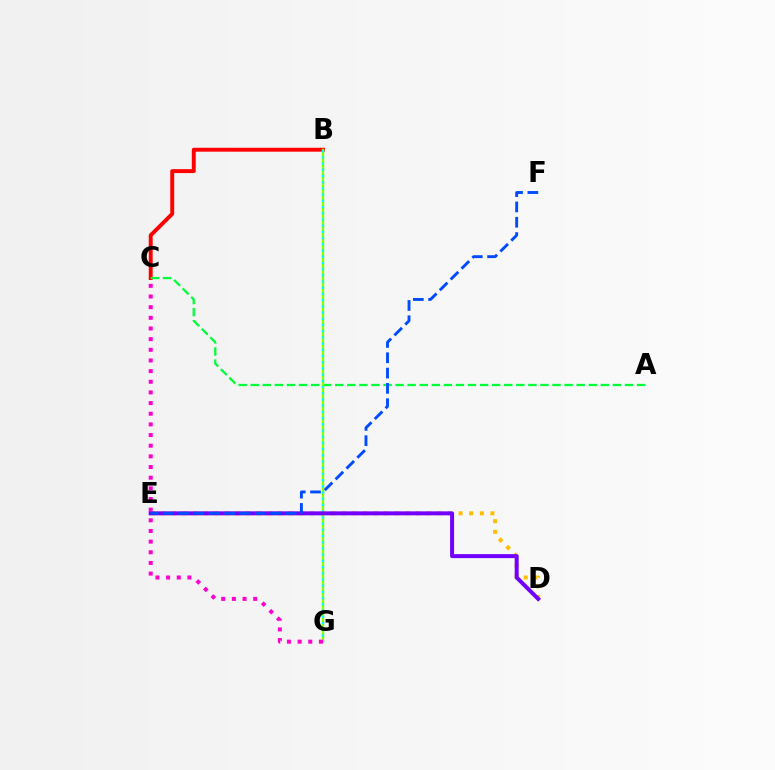{('B', 'C'): [{'color': '#ff0000', 'line_style': 'solid', 'thickness': 2.82}], ('A', 'C'): [{'color': '#00ff39', 'line_style': 'dashed', 'thickness': 1.64}], ('B', 'G'): [{'color': '#84ff00', 'line_style': 'solid', 'thickness': 1.71}, {'color': '#00fff6', 'line_style': 'dotted', 'thickness': 1.69}], ('C', 'G'): [{'color': '#ff00cf', 'line_style': 'dotted', 'thickness': 2.9}], ('D', 'E'): [{'color': '#ffbd00', 'line_style': 'dotted', 'thickness': 2.88}, {'color': '#7200ff', 'line_style': 'solid', 'thickness': 2.86}], ('E', 'F'): [{'color': '#004bff', 'line_style': 'dashed', 'thickness': 2.08}]}